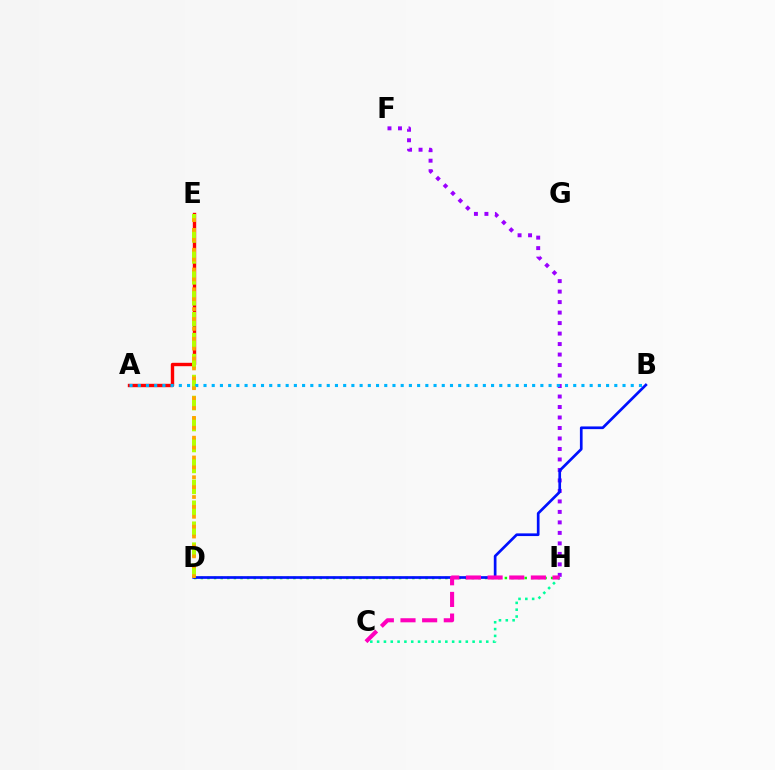{('D', 'H'): [{'color': '#08ff00', 'line_style': 'dotted', 'thickness': 1.8}], ('C', 'H'): [{'color': '#00ff9d', 'line_style': 'dotted', 'thickness': 1.85}, {'color': '#ff00bd', 'line_style': 'dashed', 'thickness': 2.94}], ('A', 'E'): [{'color': '#ff0000', 'line_style': 'solid', 'thickness': 2.43}], ('D', 'E'): [{'color': '#b3ff00', 'line_style': 'dashed', 'thickness': 2.85}, {'color': '#ffa500', 'line_style': 'dotted', 'thickness': 2.69}], ('F', 'H'): [{'color': '#9b00ff', 'line_style': 'dotted', 'thickness': 2.85}], ('B', 'D'): [{'color': '#0010ff', 'line_style': 'solid', 'thickness': 1.94}], ('A', 'B'): [{'color': '#00b5ff', 'line_style': 'dotted', 'thickness': 2.23}]}